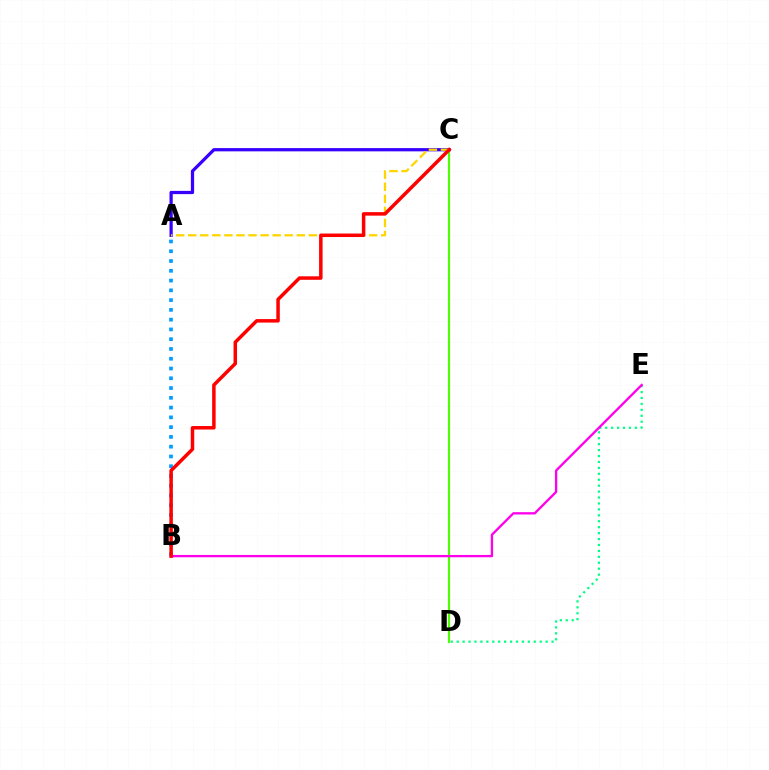{('A', 'C'): [{'color': '#3700ff', 'line_style': 'solid', 'thickness': 2.33}, {'color': '#ffd500', 'line_style': 'dashed', 'thickness': 1.64}], ('A', 'B'): [{'color': '#009eff', 'line_style': 'dotted', 'thickness': 2.65}], ('C', 'D'): [{'color': '#4fff00', 'line_style': 'solid', 'thickness': 1.56}], ('D', 'E'): [{'color': '#00ff86', 'line_style': 'dotted', 'thickness': 1.61}], ('B', 'E'): [{'color': '#ff00ed', 'line_style': 'solid', 'thickness': 1.67}], ('B', 'C'): [{'color': '#ff0000', 'line_style': 'solid', 'thickness': 2.52}]}